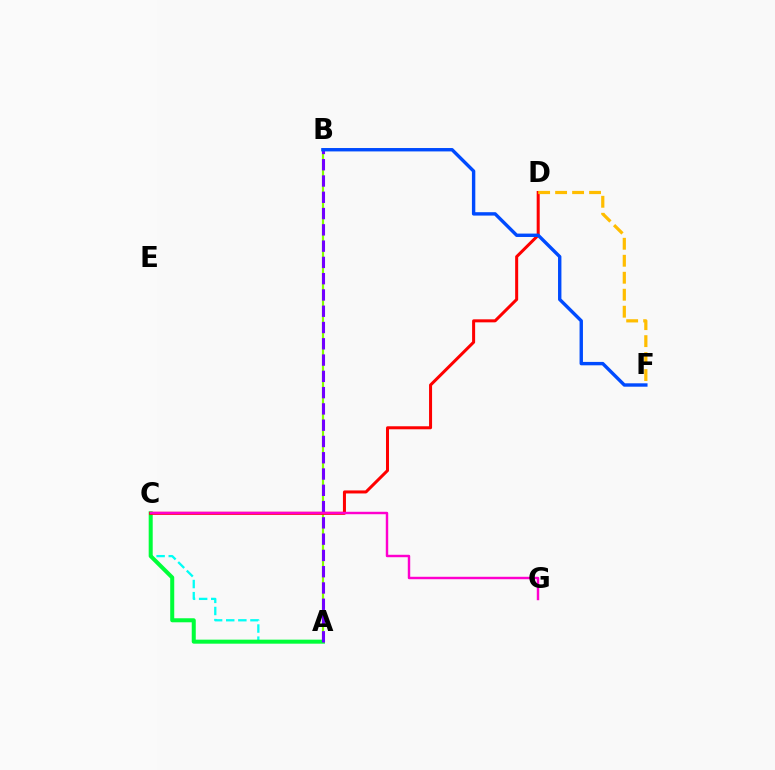{('A', 'C'): [{'color': '#00fff6', 'line_style': 'dashed', 'thickness': 1.65}, {'color': '#00ff39', 'line_style': 'solid', 'thickness': 2.9}], ('A', 'B'): [{'color': '#84ff00', 'line_style': 'solid', 'thickness': 1.57}, {'color': '#7200ff', 'line_style': 'dashed', 'thickness': 2.21}], ('C', 'D'): [{'color': '#ff0000', 'line_style': 'solid', 'thickness': 2.17}], ('B', 'F'): [{'color': '#004bff', 'line_style': 'solid', 'thickness': 2.44}], ('D', 'F'): [{'color': '#ffbd00', 'line_style': 'dashed', 'thickness': 2.31}], ('C', 'G'): [{'color': '#ff00cf', 'line_style': 'solid', 'thickness': 1.76}]}